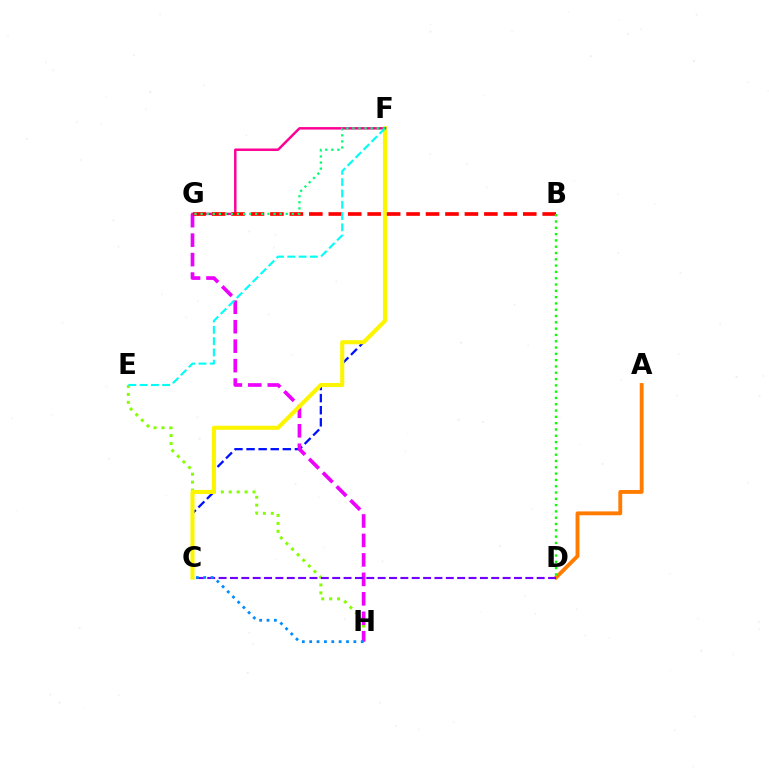{('A', 'D'): [{'color': '#ff7c00', 'line_style': 'solid', 'thickness': 2.78}], ('C', 'F'): [{'color': '#0010ff', 'line_style': 'dashed', 'thickness': 1.64}, {'color': '#fcf500', 'line_style': 'solid', 'thickness': 2.95}], ('E', 'H'): [{'color': '#84ff00', 'line_style': 'dotted', 'thickness': 2.15}], ('G', 'H'): [{'color': '#ee00ff', 'line_style': 'dashed', 'thickness': 2.64}], ('F', 'G'): [{'color': '#ff0094', 'line_style': 'solid', 'thickness': 1.78}, {'color': '#00ff74', 'line_style': 'dotted', 'thickness': 1.65}], ('C', 'D'): [{'color': '#7200ff', 'line_style': 'dashed', 'thickness': 1.54}], ('B', 'G'): [{'color': '#ff0000', 'line_style': 'dashed', 'thickness': 2.64}], ('C', 'H'): [{'color': '#008cff', 'line_style': 'dotted', 'thickness': 2.0}], ('E', 'F'): [{'color': '#00fff6', 'line_style': 'dashed', 'thickness': 1.53}], ('B', 'D'): [{'color': '#08ff00', 'line_style': 'dotted', 'thickness': 1.71}]}